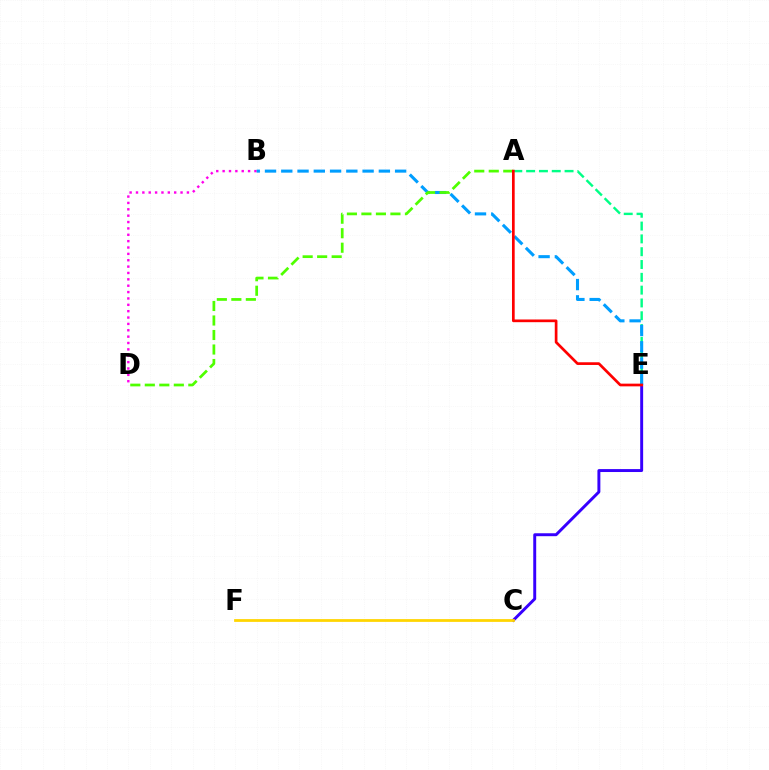{('A', 'E'): [{'color': '#00ff86', 'line_style': 'dashed', 'thickness': 1.74}, {'color': '#ff0000', 'line_style': 'solid', 'thickness': 1.94}], ('B', 'D'): [{'color': '#ff00ed', 'line_style': 'dotted', 'thickness': 1.73}], ('C', 'E'): [{'color': '#3700ff', 'line_style': 'solid', 'thickness': 2.12}], ('C', 'F'): [{'color': '#ffd500', 'line_style': 'solid', 'thickness': 1.99}], ('B', 'E'): [{'color': '#009eff', 'line_style': 'dashed', 'thickness': 2.21}], ('A', 'D'): [{'color': '#4fff00', 'line_style': 'dashed', 'thickness': 1.97}]}